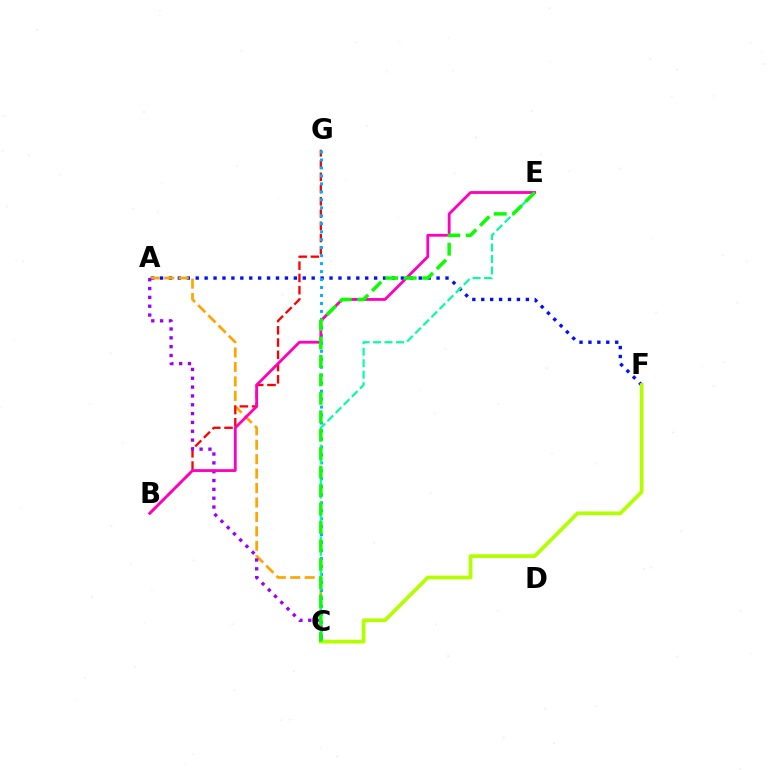{('A', 'F'): [{'color': '#0010ff', 'line_style': 'dotted', 'thickness': 2.42}], ('A', 'C'): [{'color': '#ffa500', 'line_style': 'dashed', 'thickness': 1.96}, {'color': '#9b00ff', 'line_style': 'dotted', 'thickness': 2.4}], ('C', 'F'): [{'color': '#b3ff00', 'line_style': 'solid', 'thickness': 2.68}], ('B', 'G'): [{'color': '#ff0000', 'line_style': 'dashed', 'thickness': 1.66}], ('C', 'G'): [{'color': '#00b5ff', 'line_style': 'dotted', 'thickness': 2.17}], ('B', 'E'): [{'color': '#ff00bd', 'line_style': 'solid', 'thickness': 2.03}], ('C', 'E'): [{'color': '#00ff9d', 'line_style': 'dashed', 'thickness': 1.56}, {'color': '#08ff00', 'line_style': 'dashed', 'thickness': 2.51}]}